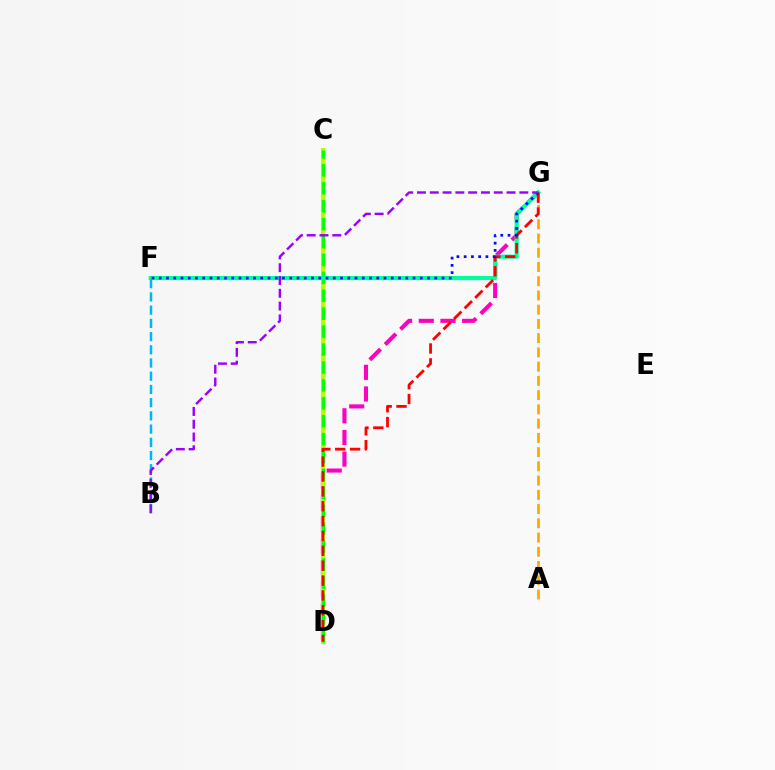{('A', 'G'): [{'color': '#ffa500', 'line_style': 'dashed', 'thickness': 1.93}], ('D', 'G'): [{'color': '#ff00bd', 'line_style': 'dashed', 'thickness': 2.94}, {'color': '#ff0000', 'line_style': 'dashed', 'thickness': 2.02}], ('C', 'D'): [{'color': '#b3ff00', 'line_style': 'solid', 'thickness': 2.98}, {'color': '#08ff00', 'line_style': 'dashed', 'thickness': 2.43}], ('F', 'G'): [{'color': '#00ff9d', 'line_style': 'solid', 'thickness': 2.97}, {'color': '#0010ff', 'line_style': 'dotted', 'thickness': 1.97}], ('B', 'F'): [{'color': '#00b5ff', 'line_style': 'dashed', 'thickness': 1.8}], ('B', 'G'): [{'color': '#9b00ff', 'line_style': 'dashed', 'thickness': 1.74}]}